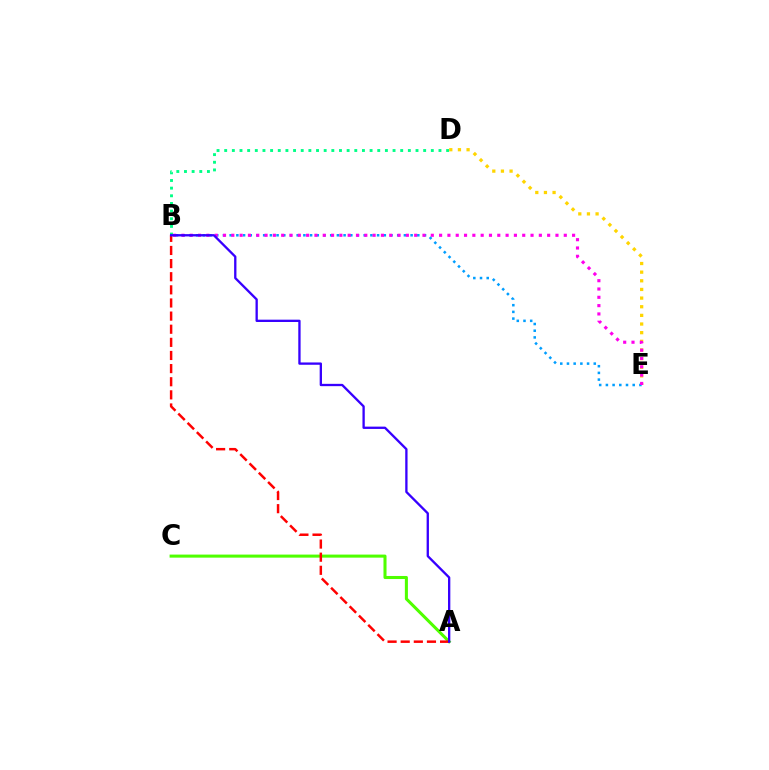{('B', 'D'): [{'color': '#00ff86', 'line_style': 'dotted', 'thickness': 2.08}], ('D', 'E'): [{'color': '#ffd500', 'line_style': 'dotted', 'thickness': 2.35}], ('B', 'E'): [{'color': '#009eff', 'line_style': 'dotted', 'thickness': 1.82}, {'color': '#ff00ed', 'line_style': 'dotted', 'thickness': 2.26}], ('A', 'C'): [{'color': '#4fff00', 'line_style': 'solid', 'thickness': 2.2}], ('A', 'B'): [{'color': '#ff0000', 'line_style': 'dashed', 'thickness': 1.78}, {'color': '#3700ff', 'line_style': 'solid', 'thickness': 1.67}]}